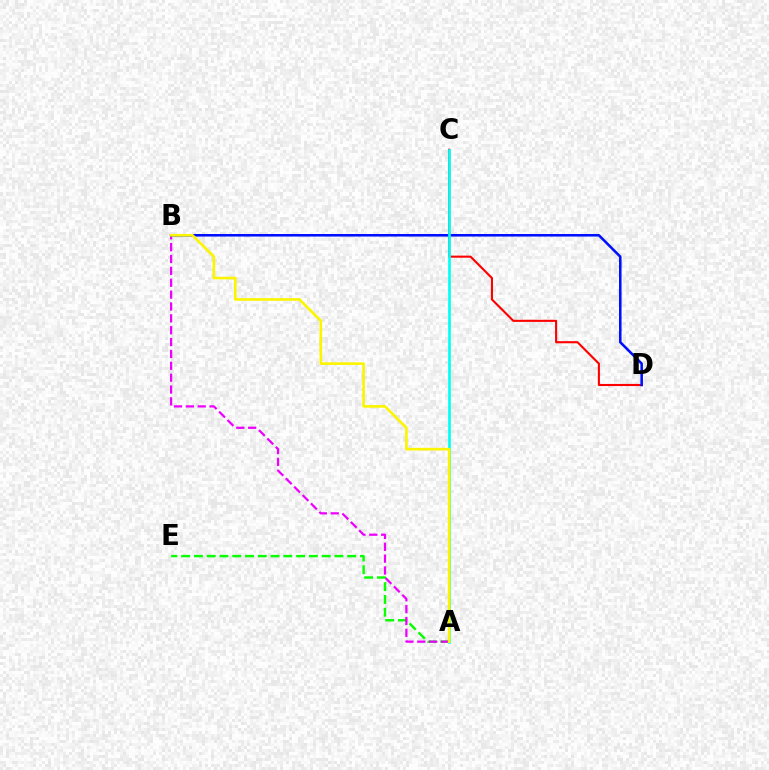{('A', 'E'): [{'color': '#08ff00', 'line_style': 'dashed', 'thickness': 1.74}], ('A', 'B'): [{'color': '#ee00ff', 'line_style': 'dashed', 'thickness': 1.61}, {'color': '#fcf500', 'line_style': 'solid', 'thickness': 1.89}], ('C', 'D'): [{'color': '#ff0000', 'line_style': 'solid', 'thickness': 1.52}], ('B', 'D'): [{'color': '#0010ff', 'line_style': 'solid', 'thickness': 1.84}], ('A', 'C'): [{'color': '#00fff6', 'line_style': 'solid', 'thickness': 1.93}]}